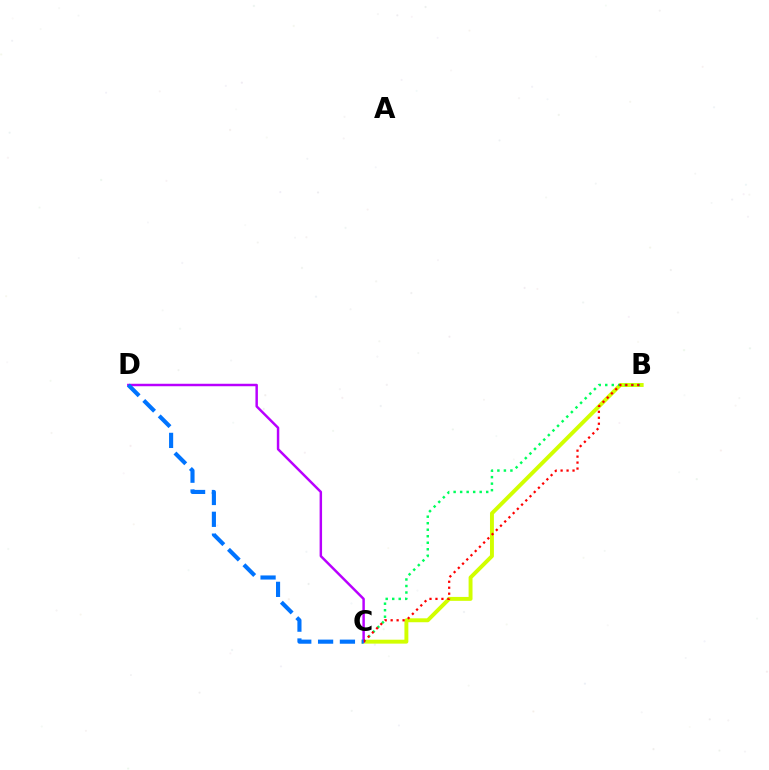{('B', 'C'): [{'color': '#d1ff00', 'line_style': 'solid', 'thickness': 2.82}, {'color': '#00ff5c', 'line_style': 'dotted', 'thickness': 1.77}, {'color': '#ff0000', 'line_style': 'dotted', 'thickness': 1.62}], ('C', 'D'): [{'color': '#b900ff', 'line_style': 'solid', 'thickness': 1.78}, {'color': '#0074ff', 'line_style': 'dashed', 'thickness': 2.97}]}